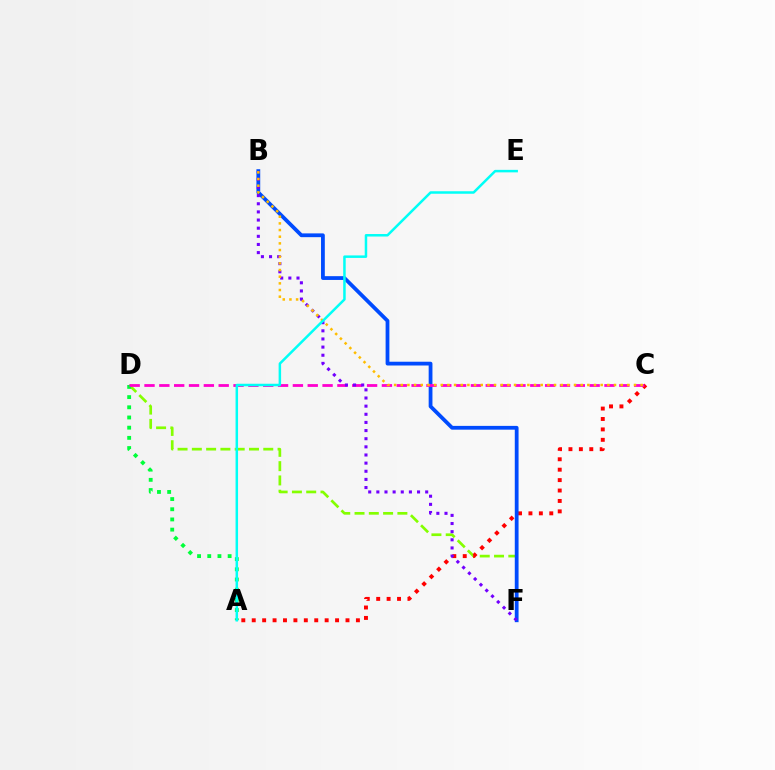{('D', 'F'): [{'color': '#84ff00', 'line_style': 'dashed', 'thickness': 1.94}], ('A', 'C'): [{'color': '#ff0000', 'line_style': 'dotted', 'thickness': 2.83}], ('B', 'F'): [{'color': '#004bff', 'line_style': 'solid', 'thickness': 2.72}, {'color': '#7200ff', 'line_style': 'dotted', 'thickness': 2.21}], ('A', 'D'): [{'color': '#00ff39', 'line_style': 'dotted', 'thickness': 2.77}], ('C', 'D'): [{'color': '#ff00cf', 'line_style': 'dashed', 'thickness': 2.02}], ('B', 'C'): [{'color': '#ffbd00', 'line_style': 'dotted', 'thickness': 1.81}], ('A', 'E'): [{'color': '#00fff6', 'line_style': 'solid', 'thickness': 1.8}]}